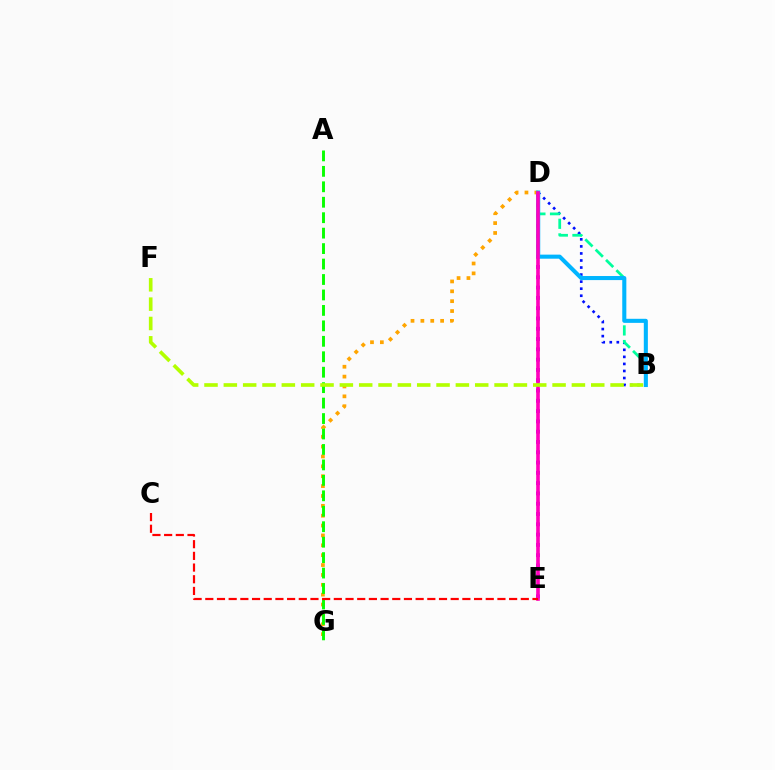{('D', 'E'): [{'color': '#9b00ff', 'line_style': 'dotted', 'thickness': 2.8}, {'color': '#ff00bd', 'line_style': 'solid', 'thickness': 2.61}], ('B', 'D'): [{'color': '#0010ff', 'line_style': 'dotted', 'thickness': 1.92}, {'color': '#00ff9d', 'line_style': 'dashed', 'thickness': 1.98}, {'color': '#00b5ff', 'line_style': 'solid', 'thickness': 2.93}], ('D', 'G'): [{'color': '#ffa500', 'line_style': 'dotted', 'thickness': 2.68}], ('A', 'G'): [{'color': '#08ff00', 'line_style': 'dashed', 'thickness': 2.1}], ('C', 'E'): [{'color': '#ff0000', 'line_style': 'dashed', 'thickness': 1.59}], ('B', 'F'): [{'color': '#b3ff00', 'line_style': 'dashed', 'thickness': 2.63}]}